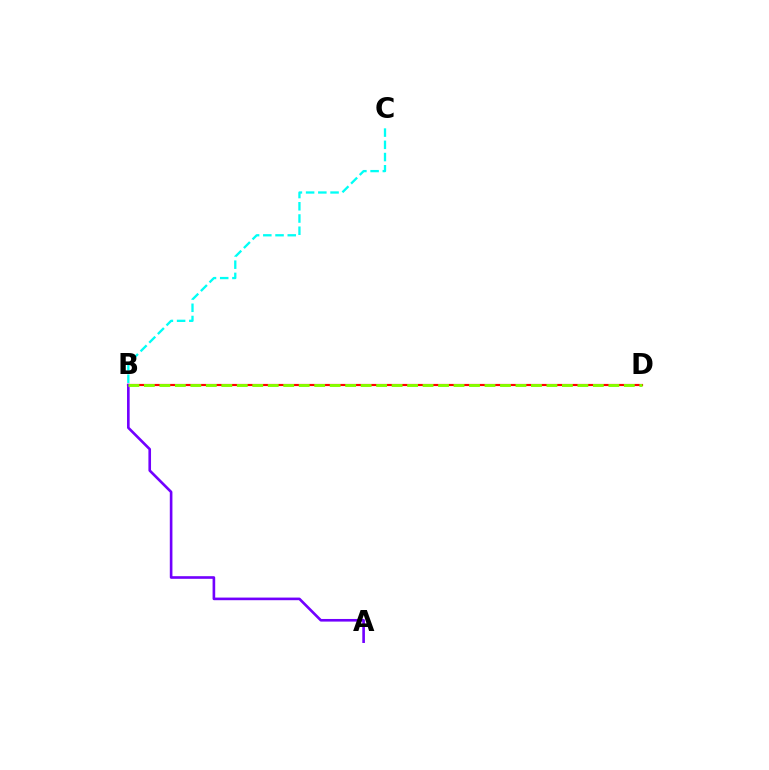{('B', 'D'): [{'color': '#ff0000', 'line_style': 'solid', 'thickness': 1.56}, {'color': '#84ff00', 'line_style': 'dashed', 'thickness': 2.1}], ('A', 'B'): [{'color': '#7200ff', 'line_style': 'solid', 'thickness': 1.89}], ('B', 'C'): [{'color': '#00fff6', 'line_style': 'dashed', 'thickness': 1.66}]}